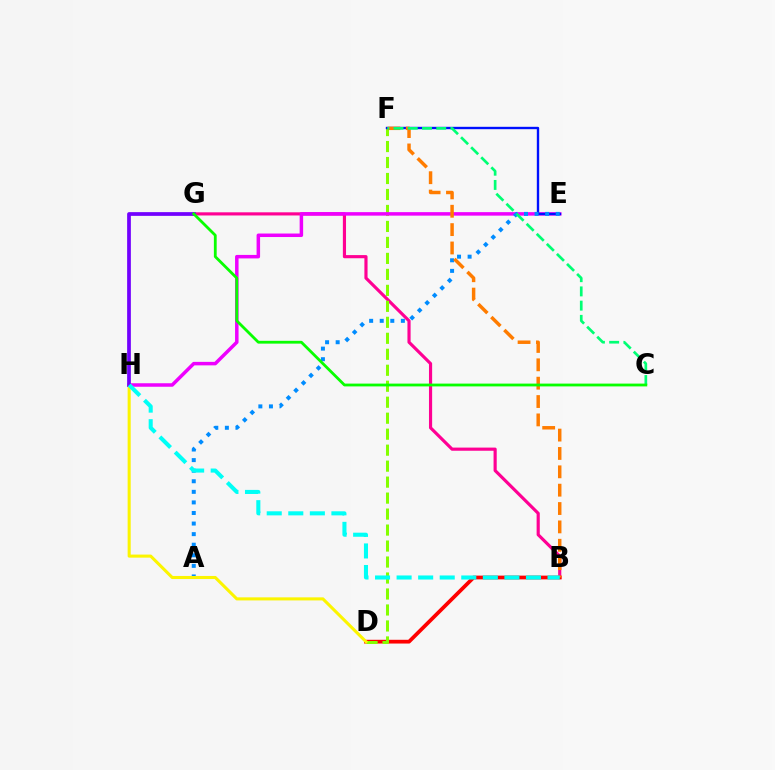{('B', 'G'): [{'color': '#ff0094', 'line_style': 'solid', 'thickness': 2.27}], ('B', 'D'): [{'color': '#ff0000', 'line_style': 'solid', 'thickness': 2.7}], ('D', 'F'): [{'color': '#84ff00', 'line_style': 'dashed', 'thickness': 2.17}], ('E', 'H'): [{'color': '#ee00ff', 'line_style': 'solid', 'thickness': 2.52}], ('E', 'F'): [{'color': '#0010ff', 'line_style': 'solid', 'thickness': 1.71}], ('A', 'E'): [{'color': '#008cff', 'line_style': 'dotted', 'thickness': 2.87}], ('B', 'F'): [{'color': '#ff7c00', 'line_style': 'dashed', 'thickness': 2.49}], ('C', 'F'): [{'color': '#00ff74', 'line_style': 'dashed', 'thickness': 1.93}], ('D', 'H'): [{'color': '#fcf500', 'line_style': 'solid', 'thickness': 2.21}], ('G', 'H'): [{'color': '#7200ff', 'line_style': 'solid', 'thickness': 2.68}], ('B', 'H'): [{'color': '#00fff6', 'line_style': 'dashed', 'thickness': 2.93}], ('C', 'G'): [{'color': '#08ff00', 'line_style': 'solid', 'thickness': 2.02}]}